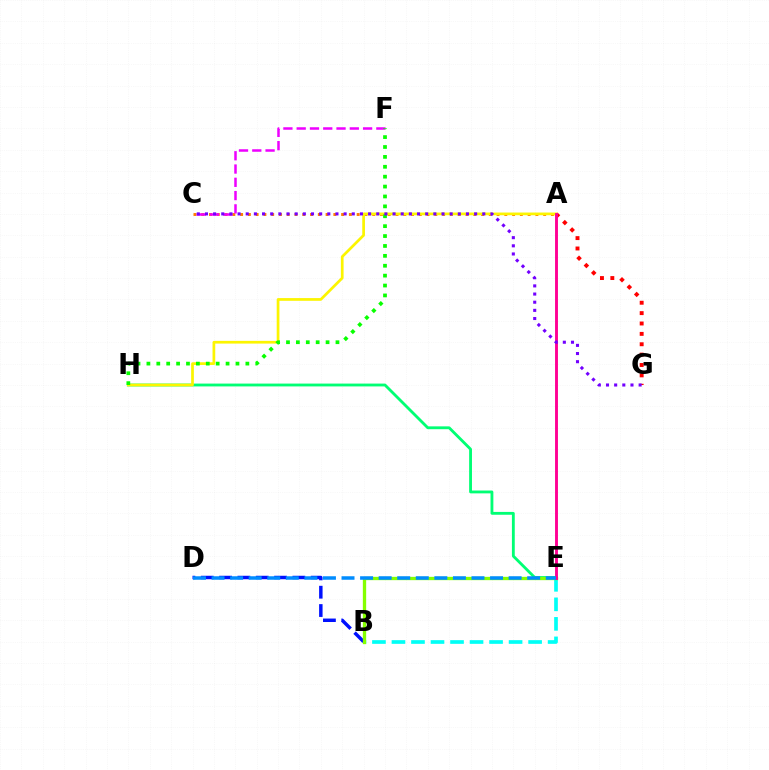{('A', 'G'): [{'color': '#ff0000', 'line_style': 'dotted', 'thickness': 2.82}], ('B', 'D'): [{'color': '#0010ff', 'line_style': 'dashed', 'thickness': 2.49}], ('A', 'C'): [{'color': '#ff7c00', 'line_style': 'dotted', 'thickness': 2.11}], ('C', 'F'): [{'color': '#ee00ff', 'line_style': 'dashed', 'thickness': 1.8}], ('E', 'H'): [{'color': '#00ff74', 'line_style': 'solid', 'thickness': 2.04}], ('B', 'E'): [{'color': '#00fff6', 'line_style': 'dashed', 'thickness': 2.65}, {'color': '#84ff00', 'line_style': 'solid', 'thickness': 2.39}], ('A', 'H'): [{'color': '#fcf500', 'line_style': 'solid', 'thickness': 1.96}], ('A', 'E'): [{'color': '#ff0094', 'line_style': 'solid', 'thickness': 2.08}], ('F', 'H'): [{'color': '#08ff00', 'line_style': 'dotted', 'thickness': 2.69}], ('D', 'E'): [{'color': '#008cff', 'line_style': 'dashed', 'thickness': 2.52}], ('C', 'G'): [{'color': '#7200ff', 'line_style': 'dotted', 'thickness': 2.22}]}